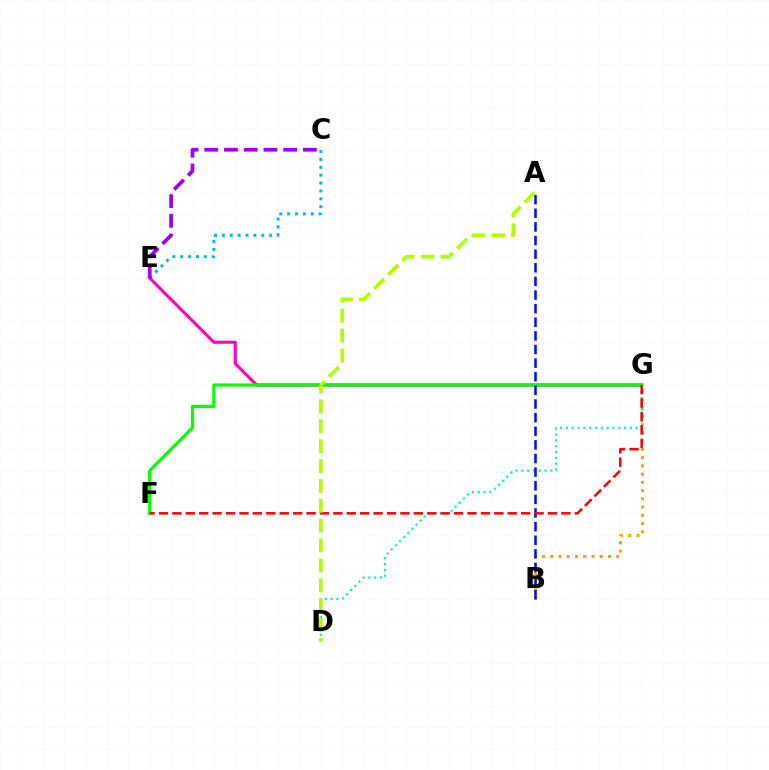{('C', 'E'): [{'color': '#00b5ff', 'line_style': 'dotted', 'thickness': 2.14}, {'color': '#9b00ff', 'line_style': 'dashed', 'thickness': 2.68}], ('B', 'G'): [{'color': '#ffa500', 'line_style': 'dotted', 'thickness': 2.24}], ('E', 'G'): [{'color': '#ff00bd', 'line_style': 'solid', 'thickness': 2.22}], ('D', 'G'): [{'color': '#00ff9d', 'line_style': 'dotted', 'thickness': 1.58}], ('F', 'G'): [{'color': '#08ff00', 'line_style': 'solid', 'thickness': 2.32}, {'color': '#ff0000', 'line_style': 'dashed', 'thickness': 1.82}], ('A', 'B'): [{'color': '#0010ff', 'line_style': 'dashed', 'thickness': 1.85}], ('A', 'D'): [{'color': '#b3ff00', 'line_style': 'dashed', 'thickness': 2.7}]}